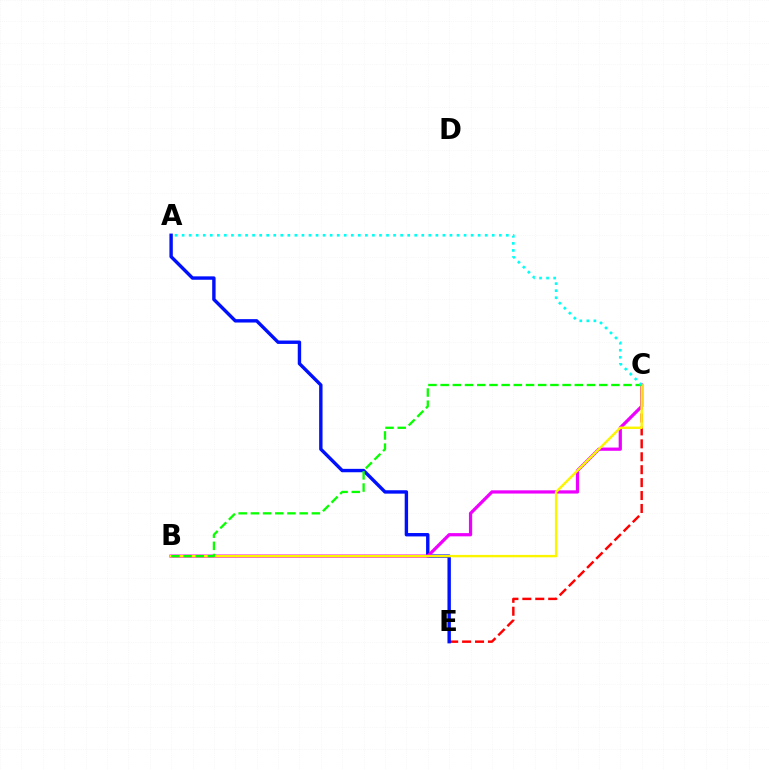{('C', 'E'): [{'color': '#ff0000', 'line_style': 'dashed', 'thickness': 1.76}], ('A', 'E'): [{'color': '#0010ff', 'line_style': 'solid', 'thickness': 2.45}], ('B', 'C'): [{'color': '#ee00ff', 'line_style': 'solid', 'thickness': 2.33}, {'color': '#fcf500', 'line_style': 'solid', 'thickness': 1.75}, {'color': '#08ff00', 'line_style': 'dashed', 'thickness': 1.66}], ('A', 'C'): [{'color': '#00fff6', 'line_style': 'dotted', 'thickness': 1.92}]}